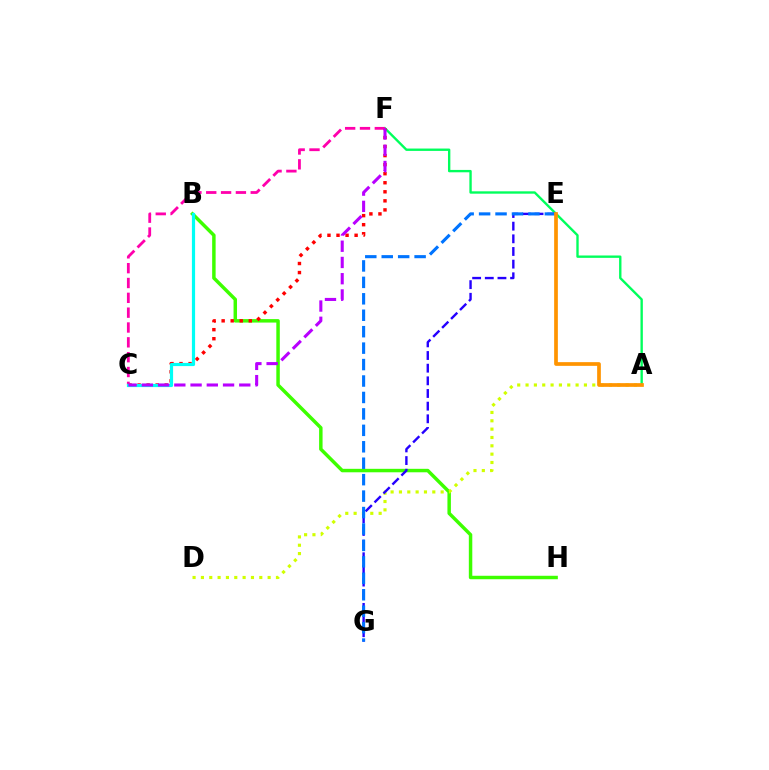{('A', 'F'): [{'color': '#00ff5c', 'line_style': 'solid', 'thickness': 1.7}], ('B', 'H'): [{'color': '#3dff00', 'line_style': 'solid', 'thickness': 2.49}], ('A', 'D'): [{'color': '#d1ff00', 'line_style': 'dotted', 'thickness': 2.27}], ('C', 'F'): [{'color': '#ff0000', 'line_style': 'dotted', 'thickness': 2.46}, {'color': '#ff00ac', 'line_style': 'dashed', 'thickness': 2.02}, {'color': '#b900ff', 'line_style': 'dashed', 'thickness': 2.21}], ('E', 'G'): [{'color': '#2500ff', 'line_style': 'dashed', 'thickness': 1.72}, {'color': '#0074ff', 'line_style': 'dashed', 'thickness': 2.23}], ('B', 'C'): [{'color': '#00fff6', 'line_style': 'solid', 'thickness': 2.29}], ('A', 'E'): [{'color': '#ff9400', 'line_style': 'solid', 'thickness': 2.67}]}